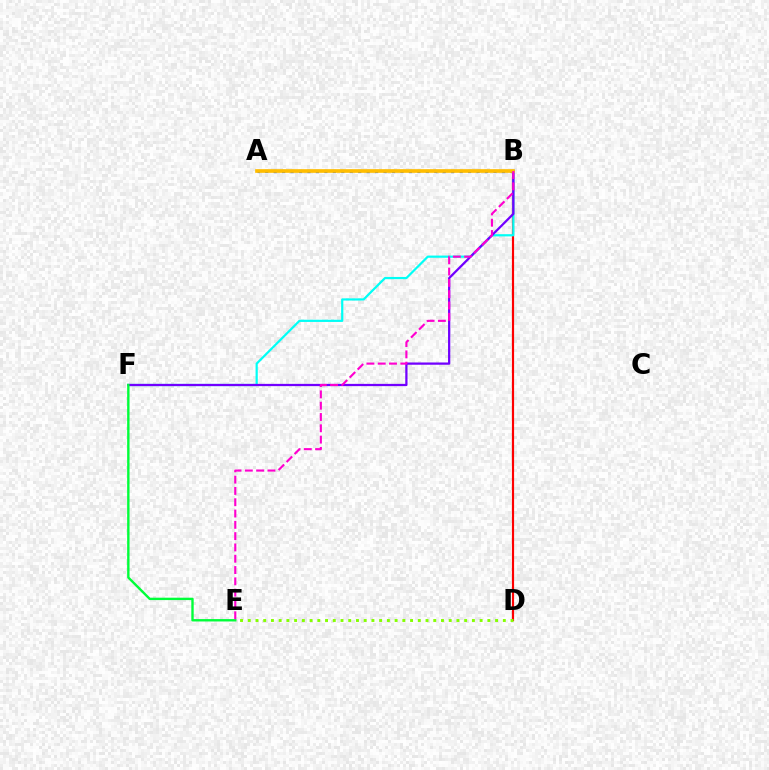{('A', 'B'): [{'color': '#004bff', 'line_style': 'dotted', 'thickness': 2.3}, {'color': '#ffbd00', 'line_style': 'solid', 'thickness': 2.64}], ('B', 'D'): [{'color': '#ff0000', 'line_style': 'solid', 'thickness': 1.57}], ('B', 'F'): [{'color': '#00fff6', 'line_style': 'solid', 'thickness': 1.59}, {'color': '#7200ff', 'line_style': 'solid', 'thickness': 1.63}], ('D', 'E'): [{'color': '#84ff00', 'line_style': 'dotted', 'thickness': 2.1}], ('E', 'F'): [{'color': '#00ff39', 'line_style': 'solid', 'thickness': 1.72}], ('B', 'E'): [{'color': '#ff00cf', 'line_style': 'dashed', 'thickness': 1.54}]}